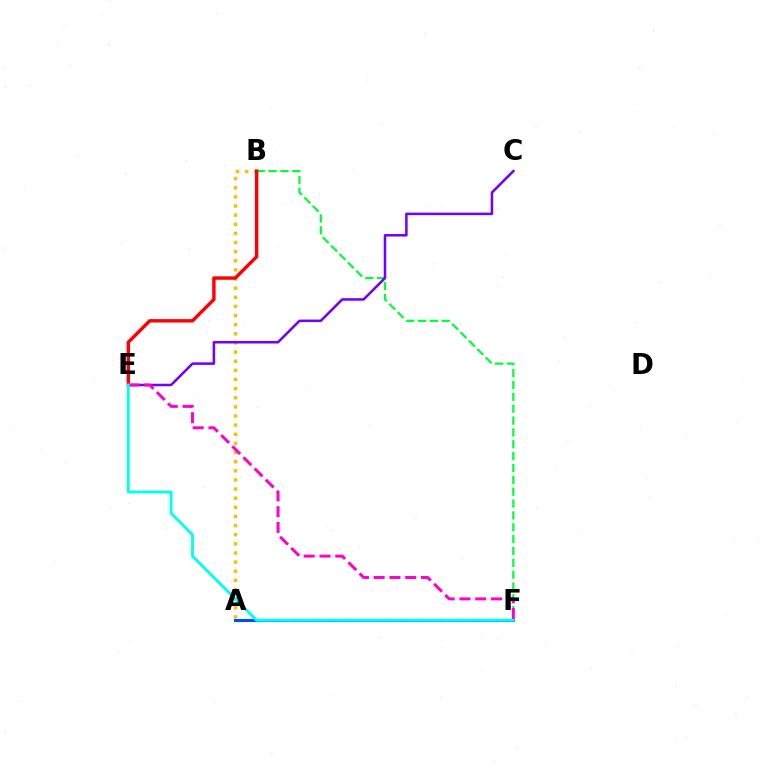{('B', 'F'): [{'color': '#00ff39', 'line_style': 'dashed', 'thickness': 1.61}], ('A', 'F'): [{'color': '#84ff00', 'line_style': 'dashed', 'thickness': 2.45}, {'color': '#004bff', 'line_style': 'solid', 'thickness': 2.14}], ('A', 'B'): [{'color': '#ffbd00', 'line_style': 'dotted', 'thickness': 2.48}], ('B', 'E'): [{'color': '#ff0000', 'line_style': 'solid', 'thickness': 2.46}], ('C', 'E'): [{'color': '#7200ff', 'line_style': 'solid', 'thickness': 1.83}], ('E', 'F'): [{'color': '#ff00cf', 'line_style': 'dashed', 'thickness': 2.14}, {'color': '#00fff6', 'line_style': 'solid', 'thickness': 2.06}]}